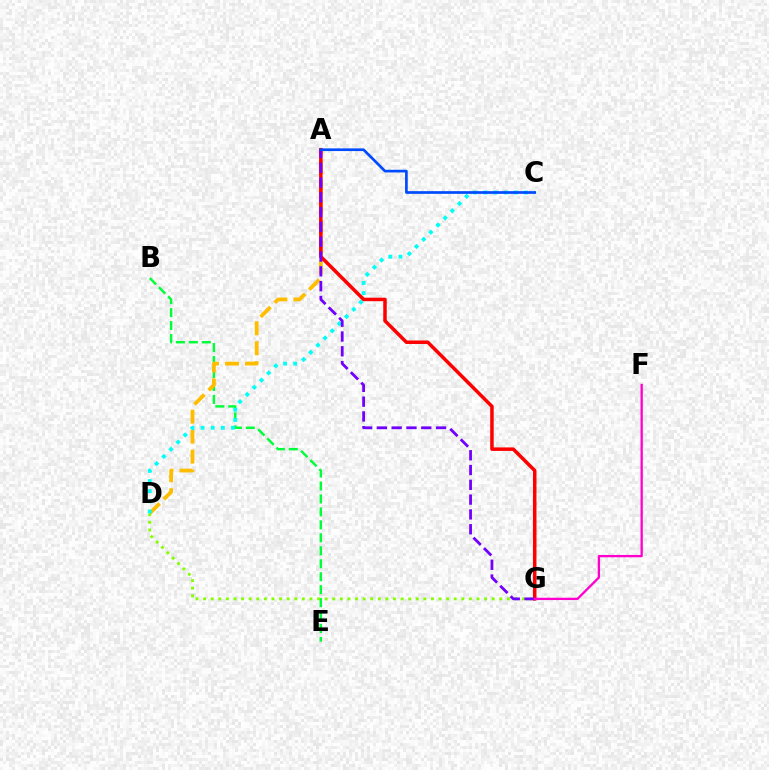{('B', 'E'): [{'color': '#00ff39', 'line_style': 'dashed', 'thickness': 1.76}], ('A', 'D'): [{'color': '#ffbd00', 'line_style': 'dashed', 'thickness': 2.72}], ('D', 'G'): [{'color': '#84ff00', 'line_style': 'dotted', 'thickness': 2.06}], ('C', 'D'): [{'color': '#00fff6', 'line_style': 'dotted', 'thickness': 2.75}], ('A', 'G'): [{'color': '#ff0000', 'line_style': 'solid', 'thickness': 2.52}, {'color': '#7200ff', 'line_style': 'dashed', 'thickness': 2.01}], ('F', 'G'): [{'color': '#ff00cf', 'line_style': 'solid', 'thickness': 1.66}], ('A', 'C'): [{'color': '#004bff', 'line_style': 'solid', 'thickness': 1.94}]}